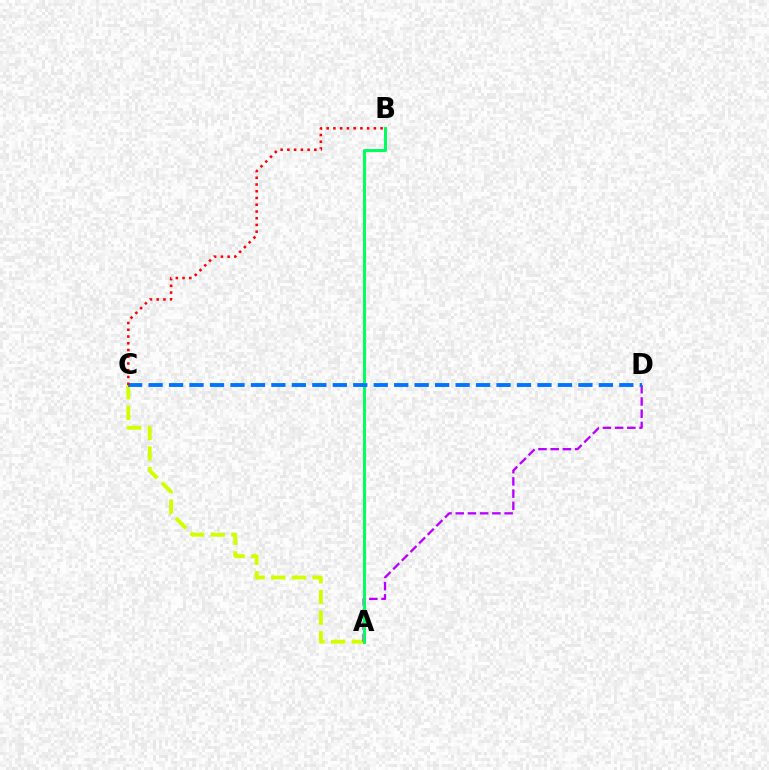{('A', 'C'): [{'color': '#d1ff00', 'line_style': 'dashed', 'thickness': 2.81}], ('A', 'D'): [{'color': '#b900ff', 'line_style': 'dashed', 'thickness': 1.66}], ('A', 'B'): [{'color': '#00ff5c', 'line_style': 'solid', 'thickness': 2.13}], ('C', 'D'): [{'color': '#0074ff', 'line_style': 'dashed', 'thickness': 2.78}], ('B', 'C'): [{'color': '#ff0000', 'line_style': 'dotted', 'thickness': 1.83}]}